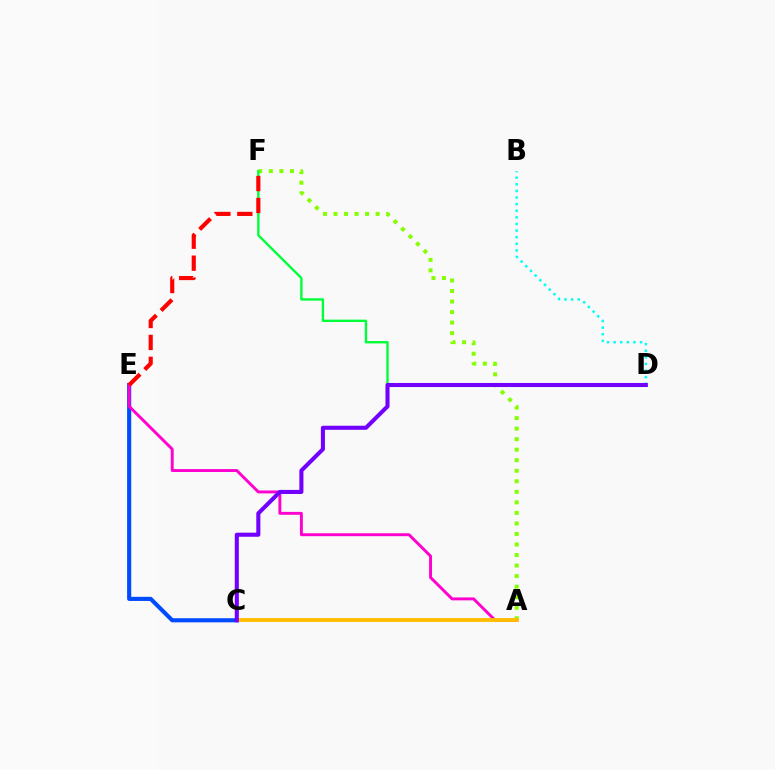{('A', 'F'): [{'color': '#84ff00', 'line_style': 'dotted', 'thickness': 2.86}], ('C', 'E'): [{'color': '#004bff', 'line_style': 'solid', 'thickness': 2.97}], ('A', 'E'): [{'color': '#ff00cf', 'line_style': 'solid', 'thickness': 2.1}], ('B', 'D'): [{'color': '#00fff6', 'line_style': 'dotted', 'thickness': 1.8}], ('D', 'F'): [{'color': '#00ff39', 'line_style': 'solid', 'thickness': 1.71}], ('A', 'C'): [{'color': '#ffbd00', 'line_style': 'solid', 'thickness': 2.76}], ('E', 'F'): [{'color': '#ff0000', 'line_style': 'dashed', 'thickness': 2.98}], ('C', 'D'): [{'color': '#7200ff', 'line_style': 'solid', 'thickness': 2.93}]}